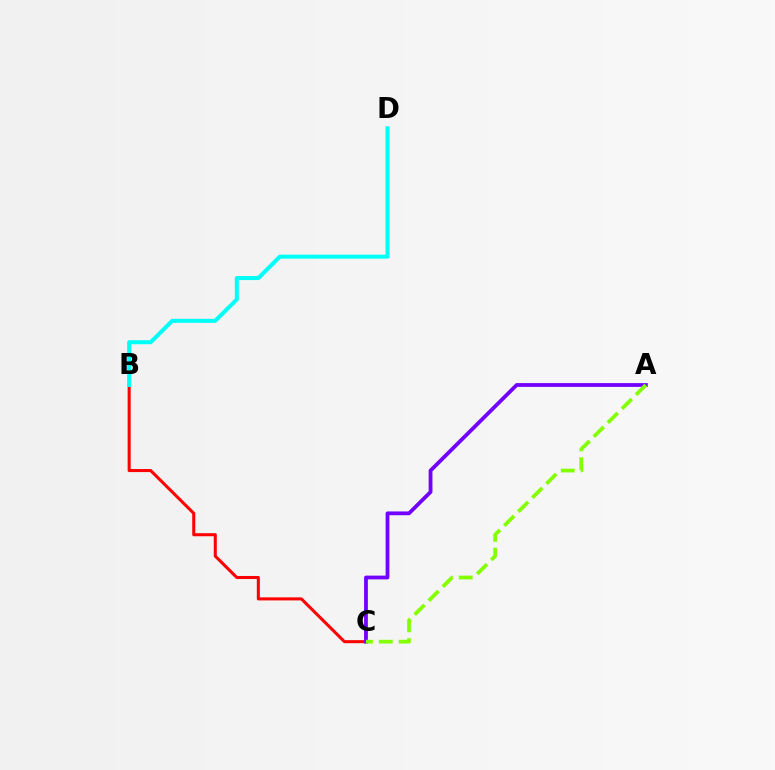{('B', 'C'): [{'color': '#ff0000', 'line_style': 'solid', 'thickness': 2.19}], ('A', 'C'): [{'color': '#7200ff', 'line_style': 'solid', 'thickness': 2.72}, {'color': '#84ff00', 'line_style': 'dashed', 'thickness': 2.69}], ('B', 'D'): [{'color': '#00fff6', 'line_style': 'solid', 'thickness': 2.89}]}